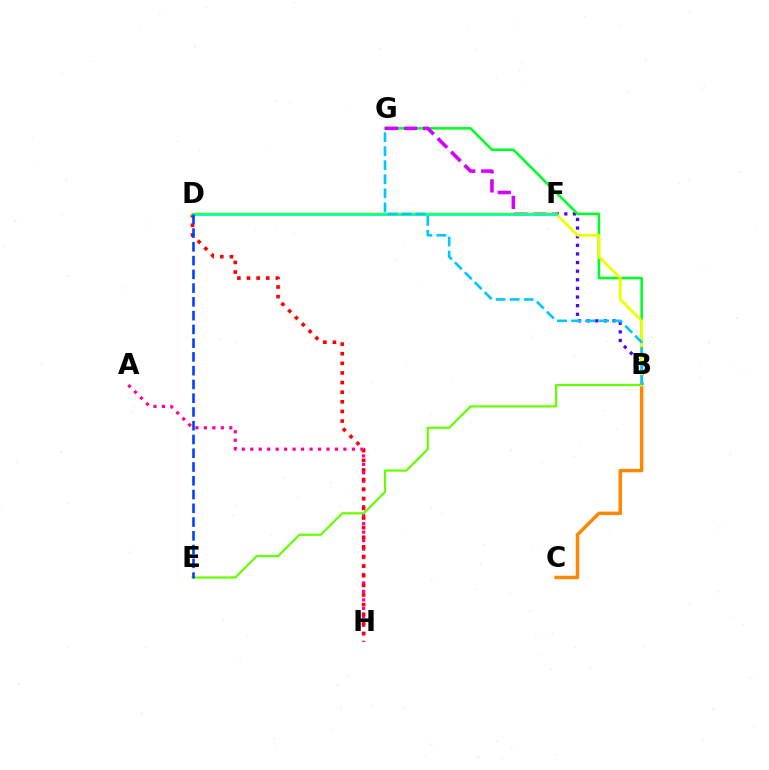{('B', 'C'): [{'color': '#ff8800', 'line_style': 'solid', 'thickness': 2.49}], ('B', 'F'): [{'color': '#4f00ff', 'line_style': 'dotted', 'thickness': 2.34}], ('B', 'G'): [{'color': '#00ff27', 'line_style': 'solid', 'thickness': 1.85}, {'color': '#00c7ff', 'line_style': 'dashed', 'thickness': 1.91}], ('A', 'H'): [{'color': '#ff00a0', 'line_style': 'dotted', 'thickness': 2.3}], ('D', 'H'): [{'color': '#ff0000', 'line_style': 'dotted', 'thickness': 2.61}], ('F', 'G'): [{'color': '#d600ff', 'line_style': 'dashed', 'thickness': 2.58}], ('B', 'E'): [{'color': '#66ff00', 'line_style': 'solid', 'thickness': 1.59}], ('B', 'D'): [{'color': '#eeff00', 'line_style': 'solid', 'thickness': 2.04}], ('D', 'F'): [{'color': '#00ffaf', 'line_style': 'solid', 'thickness': 2.01}], ('D', 'E'): [{'color': '#003fff', 'line_style': 'dashed', 'thickness': 1.87}]}